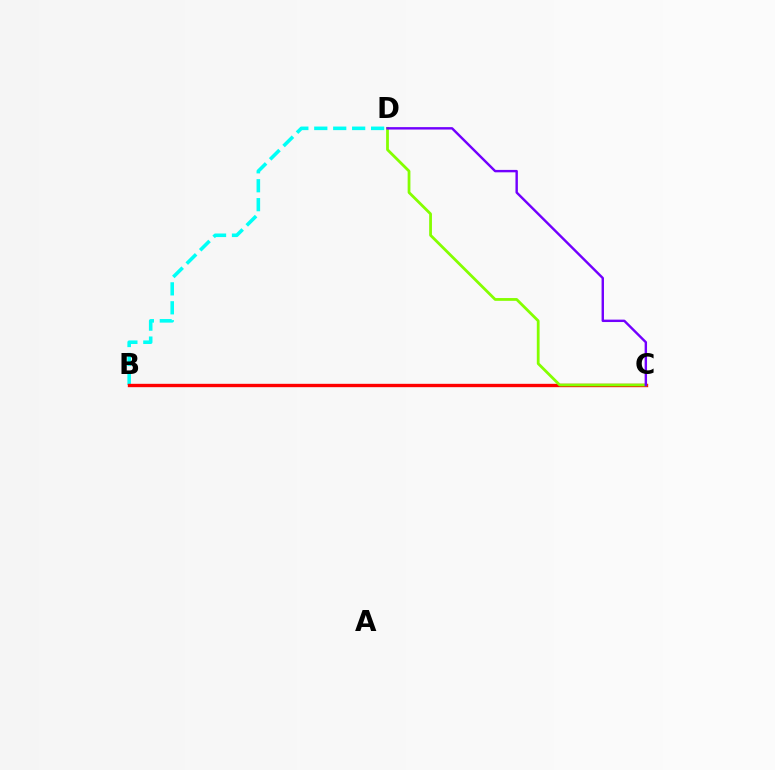{('B', 'D'): [{'color': '#00fff6', 'line_style': 'dashed', 'thickness': 2.57}], ('B', 'C'): [{'color': '#ff0000', 'line_style': 'solid', 'thickness': 2.42}], ('C', 'D'): [{'color': '#84ff00', 'line_style': 'solid', 'thickness': 2.0}, {'color': '#7200ff', 'line_style': 'solid', 'thickness': 1.74}]}